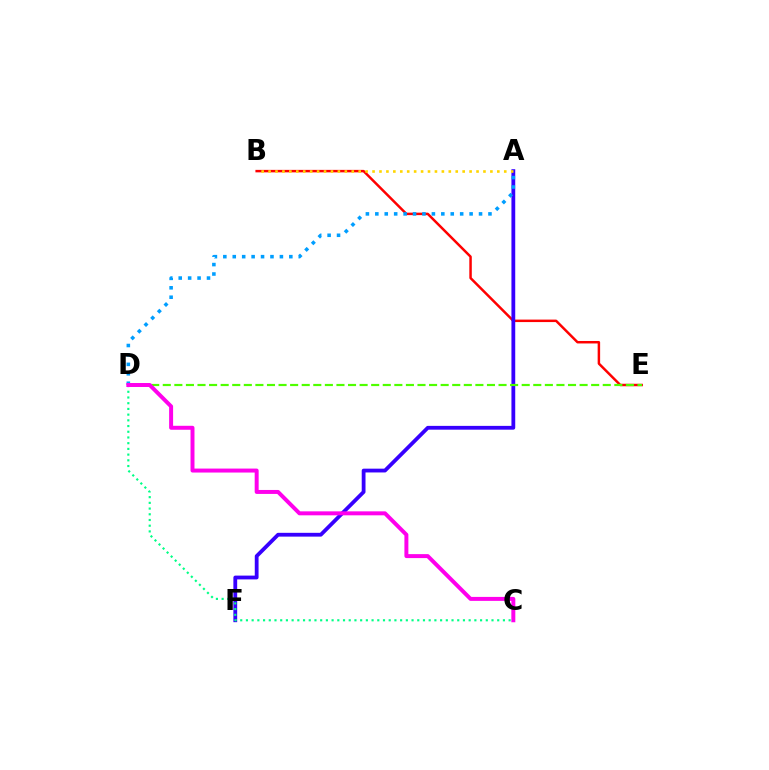{('B', 'E'): [{'color': '#ff0000', 'line_style': 'solid', 'thickness': 1.79}], ('A', 'F'): [{'color': '#3700ff', 'line_style': 'solid', 'thickness': 2.73}], ('A', 'D'): [{'color': '#009eff', 'line_style': 'dotted', 'thickness': 2.56}], ('D', 'E'): [{'color': '#4fff00', 'line_style': 'dashed', 'thickness': 1.57}], ('C', 'D'): [{'color': '#00ff86', 'line_style': 'dotted', 'thickness': 1.55}, {'color': '#ff00ed', 'line_style': 'solid', 'thickness': 2.86}], ('A', 'B'): [{'color': '#ffd500', 'line_style': 'dotted', 'thickness': 1.88}]}